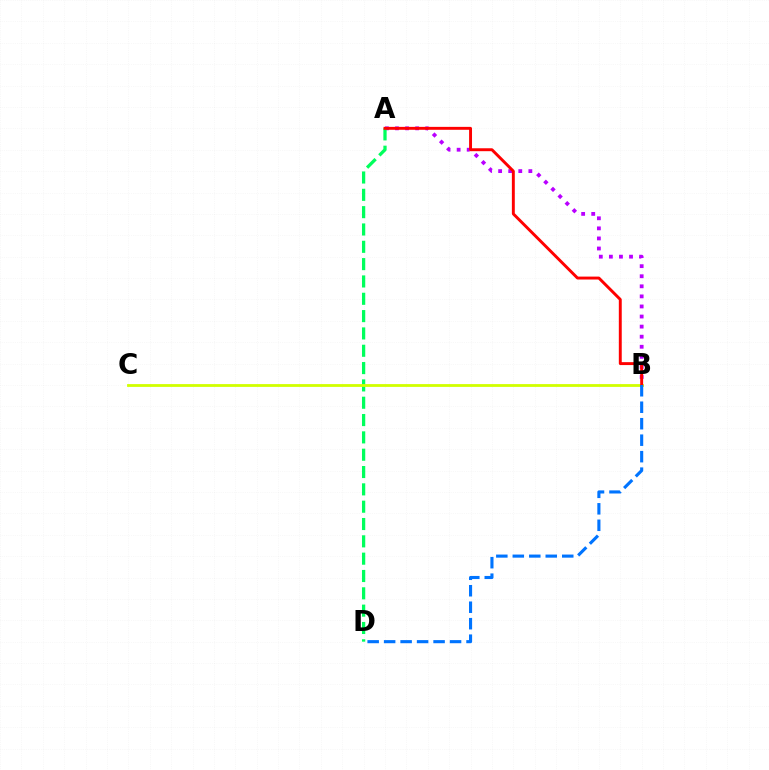{('A', 'B'): [{'color': '#b900ff', 'line_style': 'dotted', 'thickness': 2.74}, {'color': '#ff0000', 'line_style': 'solid', 'thickness': 2.1}], ('A', 'D'): [{'color': '#00ff5c', 'line_style': 'dashed', 'thickness': 2.35}], ('B', 'C'): [{'color': '#d1ff00', 'line_style': 'solid', 'thickness': 2.01}], ('B', 'D'): [{'color': '#0074ff', 'line_style': 'dashed', 'thickness': 2.24}]}